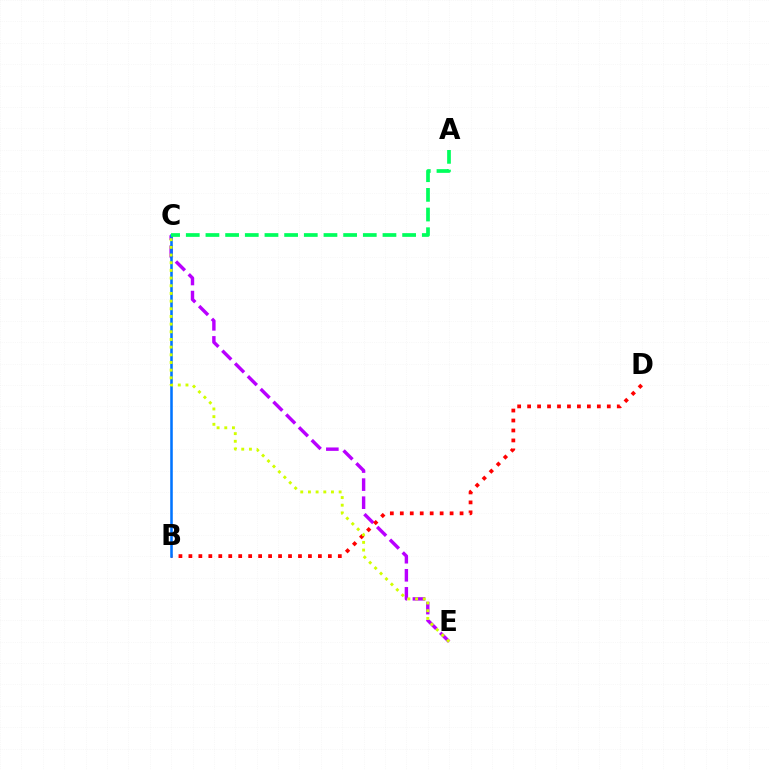{('C', 'E'): [{'color': '#b900ff', 'line_style': 'dashed', 'thickness': 2.45}, {'color': '#d1ff00', 'line_style': 'dotted', 'thickness': 2.08}], ('B', 'D'): [{'color': '#ff0000', 'line_style': 'dotted', 'thickness': 2.71}], ('B', 'C'): [{'color': '#0074ff', 'line_style': 'solid', 'thickness': 1.84}], ('A', 'C'): [{'color': '#00ff5c', 'line_style': 'dashed', 'thickness': 2.67}]}